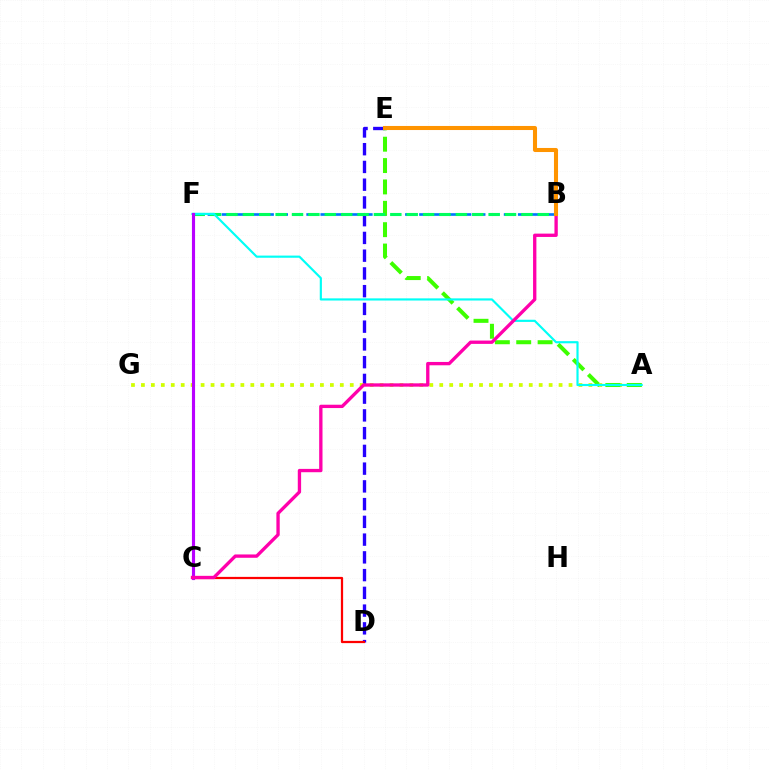{('D', 'E'): [{'color': '#2500ff', 'line_style': 'dashed', 'thickness': 2.41}], ('B', 'F'): [{'color': '#0074ff', 'line_style': 'dashed', 'thickness': 1.92}, {'color': '#00ff5c', 'line_style': 'dashed', 'thickness': 2.23}], ('A', 'G'): [{'color': '#d1ff00', 'line_style': 'dotted', 'thickness': 2.7}], ('A', 'E'): [{'color': '#3dff00', 'line_style': 'dashed', 'thickness': 2.9}], ('C', 'D'): [{'color': '#ff0000', 'line_style': 'solid', 'thickness': 1.61}], ('A', 'F'): [{'color': '#00fff6', 'line_style': 'solid', 'thickness': 1.56}], ('C', 'F'): [{'color': '#b900ff', 'line_style': 'solid', 'thickness': 2.25}], ('B', 'C'): [{'color': '#ff00ac', 'line_style': 'solid', 'thickness': 2.4}], ('B', 'E'): [{'color': '#ff9400', 'line_style': 'solid', 'thickness': 2.92}]}